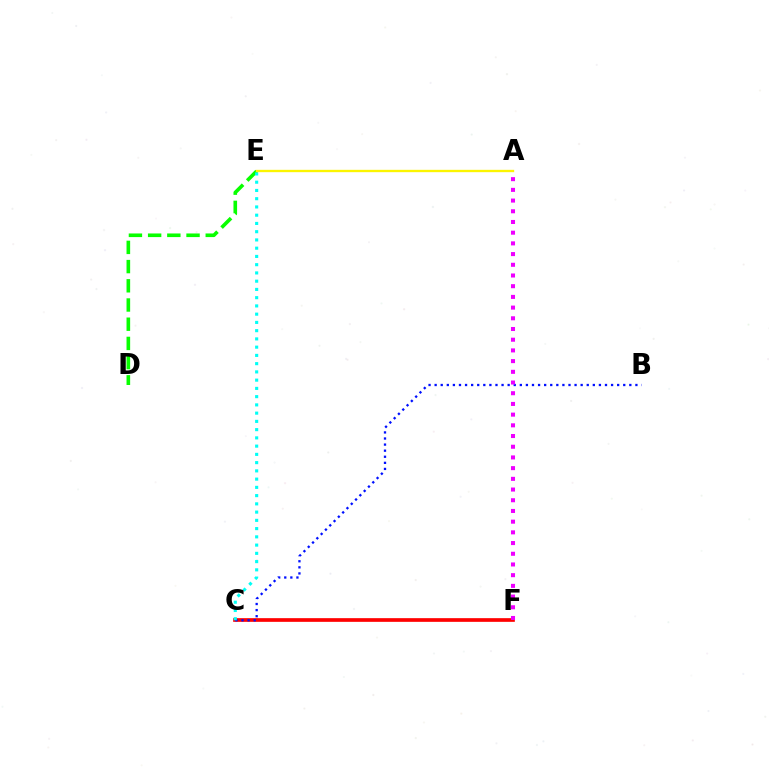{('C', 'F'): [{'color': '#ff0000', 'line_style': 'solid', 'thickness': 2.65}], ('D', 'E'): [{'color': '#08ff00', 'line_style': 'dashed', 'thickness': 2.61}], ('B', 'C'): [{'color': '#0010ff', 'line_style': 'dotted', 'thickness': 1.65}], ('C', 'E'): [{'color': '#00fff6', 'line_style': 'dotted', 'thickness': 2.24}], ('A', 'F'): [{'color': '#ee00ff', 'line_style': 'dotted', 'thickness': 2.91}], ('A', 'E'): [{'color': '#fcf500', 'line_style': 'solid', 'thickness': 1.69}]}